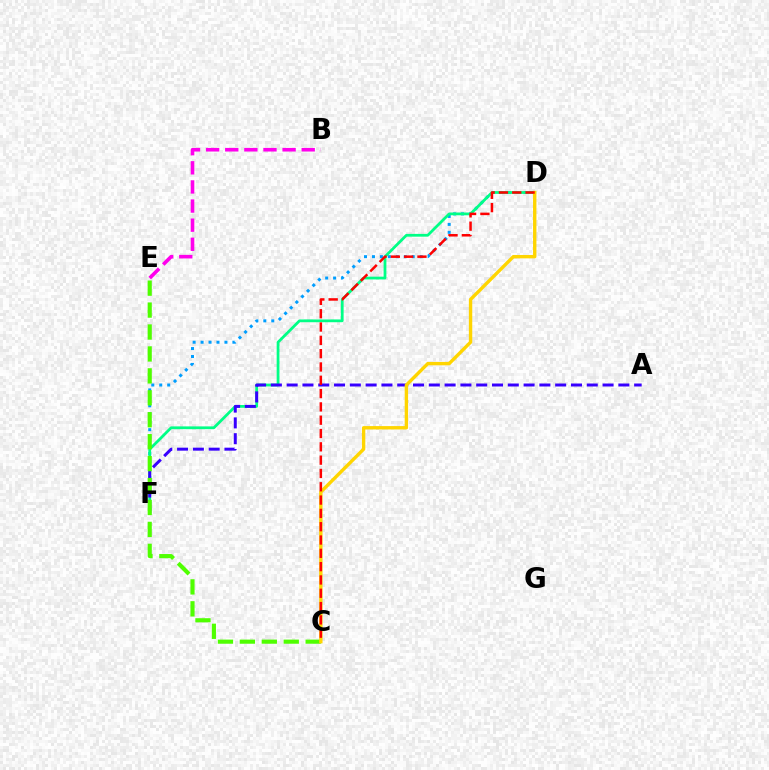{('D', 'F'): [{'color': '#009eff', 'line_style': 'dotted', 'thickness': 2.16}, {'color': '#00ff86', 'line_style': 'solid', 'thickness': 2.0}], ('A', 'F'): [{'color': '#3700ff', 'line_style': 'dashed', 'thickness': 2.15}], ('C', 'E'): [{'color': '#4fff00', 'line_style': 'dashed', 'thickness': 2.98}], ('B', 'E'): [{'color': '#ff00ed', 'line_style': 'dashed', 'thickness': 2.6}], ('C', 'D'): [{'color': '#ffd500', 'line_style': 'solid', 'thickness': 2.43}, {'color': '#ff0000', 'line_style': 'dashed', 'thickness': 1.81}]}